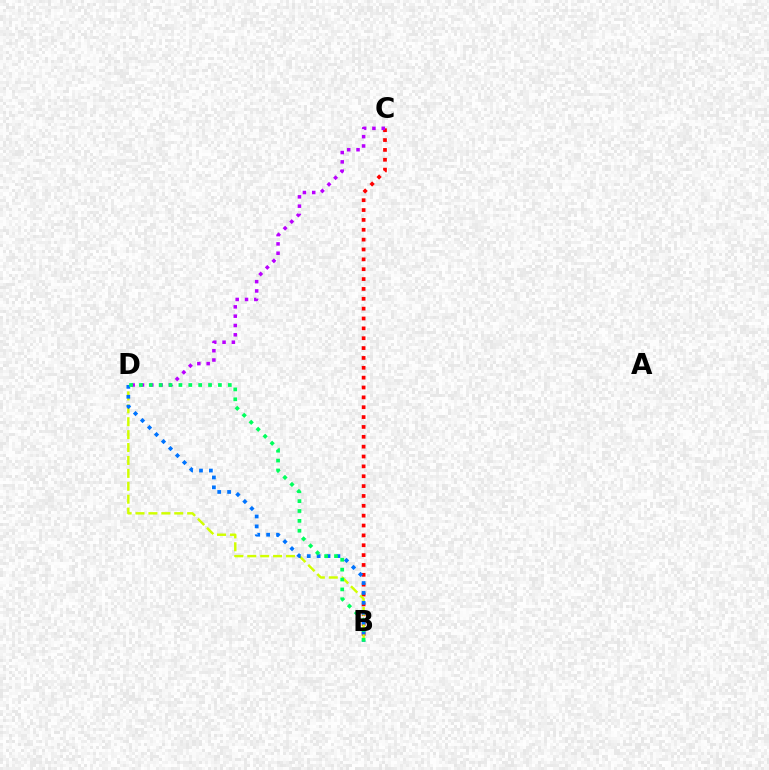{('B', 'C'): [{'color': '#ff0000', 'line_style': 'dotted', 'thickness': 2.68}], ('B', 'D'): [{'color': '#d1ff00', 'line_style': 'dashed', 'thickness': 1.75}, {'color': '#0074ff', 'line_style': 'dotted', 'thickness': 2.69}, {'color': '#00ff5c', 'line_style': 'dotted', 'thickness': 2.68}], ('C', 'D'): [{'color': '#b900ff', 'line_style': 'dotted', 'thickness': 2.53}]}